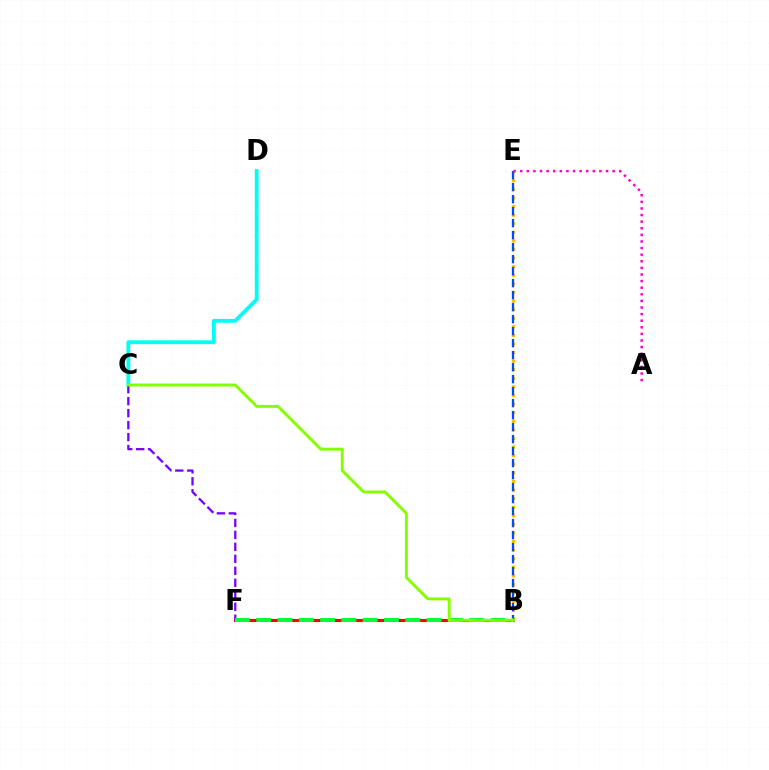{('B', 'F'): [{'color': '#ff0000', 'line_style': 'solid', 'thickness': 2.15}, {'color': '#00ff39', 'line_style': 'dashed', 'thickness': 2.89}], ('B', 'E'): [{'color': '#ffbd00', 'line_style': 'dotted', 'thickness': 2.33}, {'color': '#004bff', 'line_style': 'dashed', 'thickness': 1.63}], ('C', 'D'): [{'color': '#00fff6', 'line_style': 'solid', 'thickness': 2.76}], ('C', 'F'): [{'color': '#7200ff', 'line_style': 'dashed', 'thickness': 1.63}], ('B', 'C'): [{'color': '#84ff00', 'line_style': 'solid', 'thickness': 2.11}], ('A', 'E'): [{'color': '#ff00cf', 'line_style': 'dotted', 'thickness': 1.79}]}